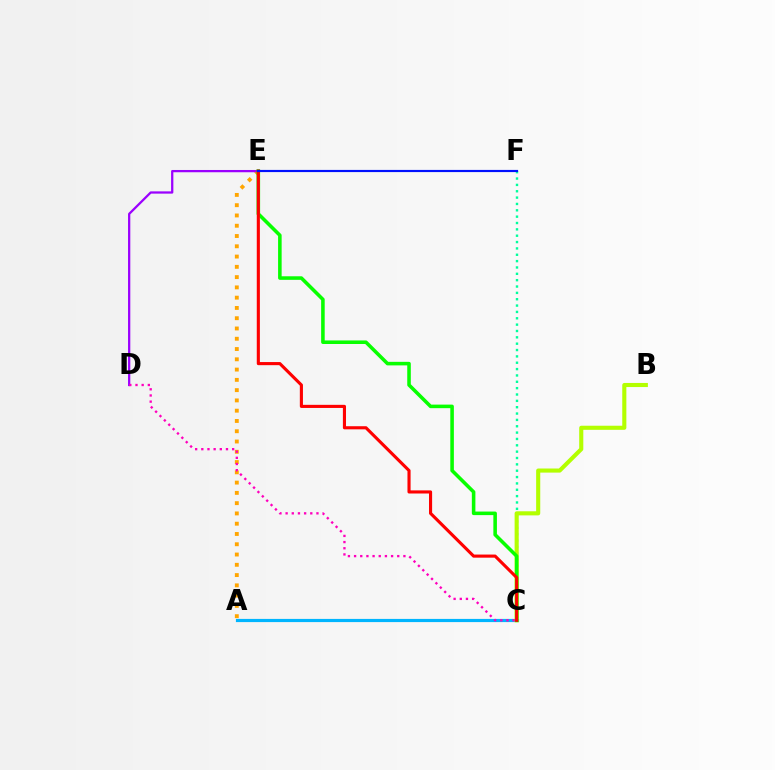{('C', 'F'): [{'color': '#00ff9d', 'line_style': 'dotted', 'thickness': 1.73}], ('A', 'E'): [{'color': '#ffa500', 'line_style': 'dotted', 'thickness': 2.79}], ('D', 'E'): [{'color': '#9b00ff', 'line_style': 'solid', 'thickness': 1.63}], ('A', 'C'): [{'color': '#00b5ff', 'line_style': 'solid', 'thickness': 2.29}], ('B', 'C'): [{'color': '#b3ff00', 'line_style': 'solid', 'thickness': 2.95}], ('C', 'D'): [{'color': '#ff00bd', 'line_style': 'dotted', 'thickness': 1.68}], ('C', 'E'): [{'color': '#08ff00', 'line_style': 'solid', 'thickness': 2.56}, {'color': '#ff0000', 'line_style': 'solid', 'thickness': 2.24}], ('E', 'F'): [{'color': '#0010ff', 'line_style': 'solid', 'thickness': 1.56}]}